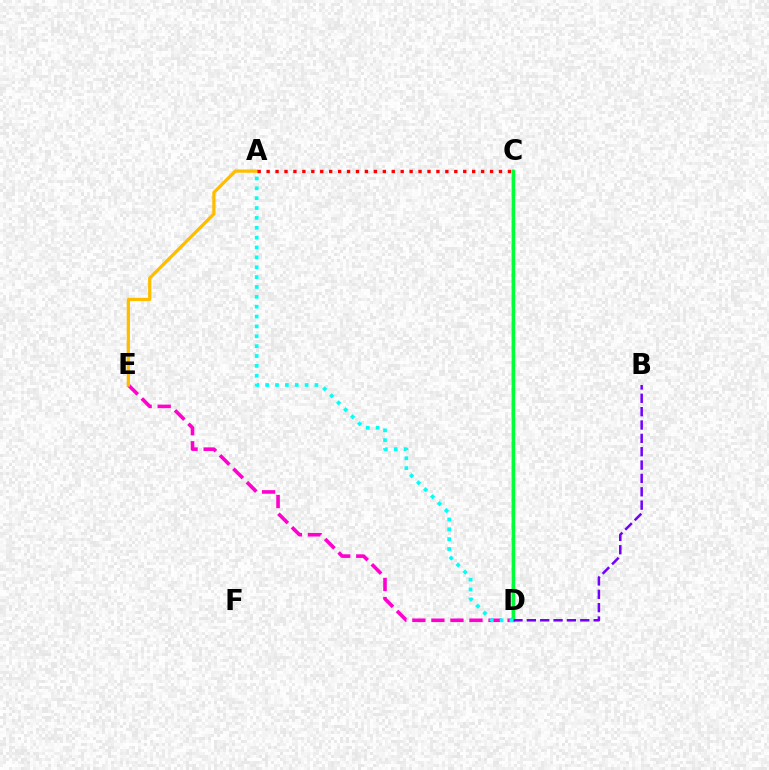{('D', 'E'): [{'color': '#ff00cf', 'line_style': 'dashed', 'thickness': 2.59}], ('A', 'E'): [{'color': '#ffbd00', 'line_style': 'solid', 'thickness': 2.33}], ('C', 'D'): [{'color': '#004bff', 'line_style': 'solid', 'thickness': 1.65}, {'color': '#84ff00', 'line_style': 'dotted', 'thickness': 2.0}, {'color': '#00ff39', 'line_style': 'solid', 'thickness': 2.4}], ('A', 'C'): [{'color': '#ff0000', 'line_style': 'dotted', 'thickness': 2.43}], ('B', 'D'): [{'color': '#7200ff', 'line_style': 'dashed', 'thickness': 1.81}], ('A', 'D'): [{'color': '#00fff6', 'line_style': 'dotted', 'thickness': 2.68}]}